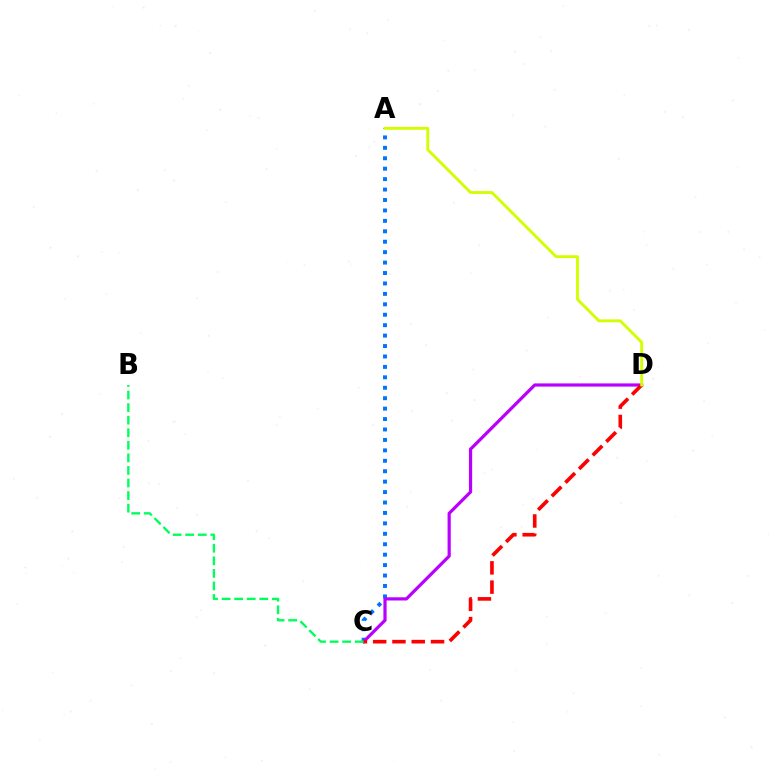{('A', 'C'): [{'color': '#0074ff', 'line_style': 'dotted', 'thickness': 2.83}], ('C', 'D'): [{'color': '#b900ff', 'line_style': 'solid', 'thickness': 2.3}, {'color': '#ff0000', 'line_style': 'dashed', 'thickness': 2.62}], ('A', 'D'): [{'color': '#d1ff00', 'line_style': 'solid', 'thickness': 2.06}], ('B', 'C'): [{'color': '#00ff5c', 'line_style': 'dashed', 'thickness': 1.71}]}